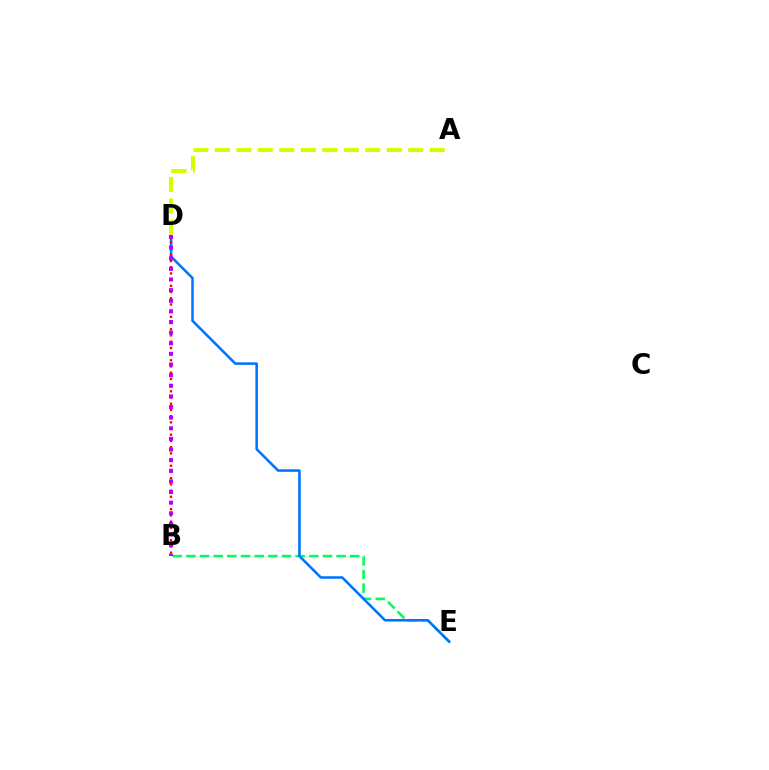{('B', 'E'): [{'color': '#00ff5c', 'line_style': 'dashed', 'thickness': 1.85}], ('D', 'E'): [{'color': '#0074ff', 'line_style': 'solid', 'thickness': 1.84}], ('B', 'D'): [{'color': '#ff0000', 'line_style': 'dotted', 'thickness': 1.69}, {'color': '#b900ff', 'line_style': 'dotted', 'thickness': 2.89}], ('A', 'D'): [{'color': '#d1ff00', 'line_style': 'dashed', 'thickness': 2.92}]}